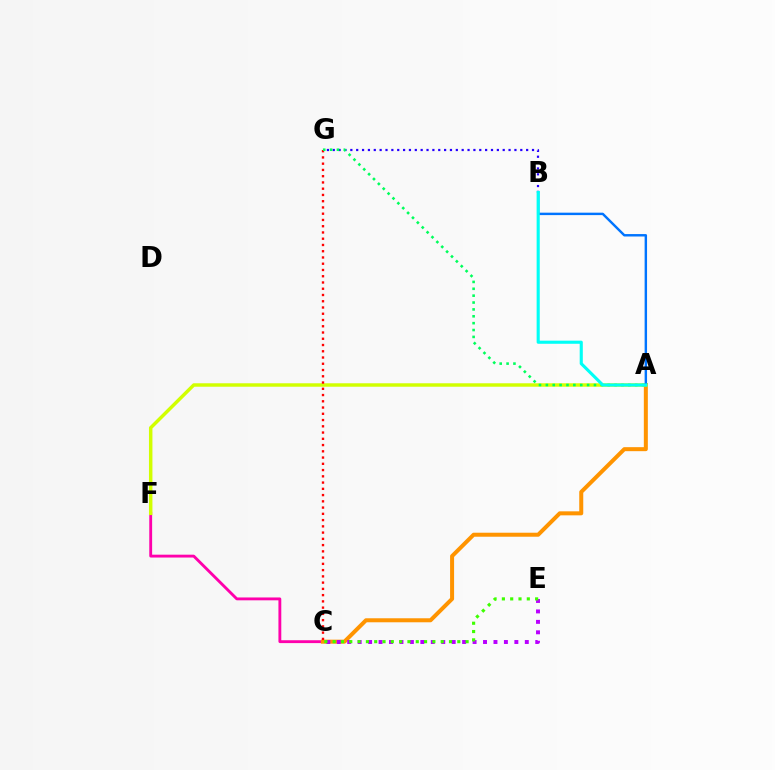{('C', 'F'): [{'color': '#ff00ac', 'line_style': 'solid', 'thickness': 2.06}], ('A', 'C'): [{'color': '#ff9400', 'line_style': 'solid', 'thickness': 2.88}], ('A', 'F'): [{'color': '#d1ff00', 'line_style': 'solid', 'thickness': 2.49}], ('B', 'G'): [{'color': '#2500ff', 'line_style': 'dotted', 'thickness': 1.59}], ('C', 'G'): [{'color': '#ff0000', 'line_style': 'dotted', 'thickness': 1.7}], ('C', 'E'): [{'color': '#b900ff', 'line_style': 'dotted', 'thickness': 2.84}, {'color': '#3dff00', 'line_style': 'dotted', 'thickness': 2.26}], ('A', 'G'): [{'color': '#00ff5c', 'line_style': 'dotted', 'thickness': 1.87}], ('A', 'B'): [{'color': '#0074ff', 'line_style': 'solid', 'thickness': 1.75}, {'color': '#00fff6', 'line_style': 'solid', 'thickness': 2.24}]}